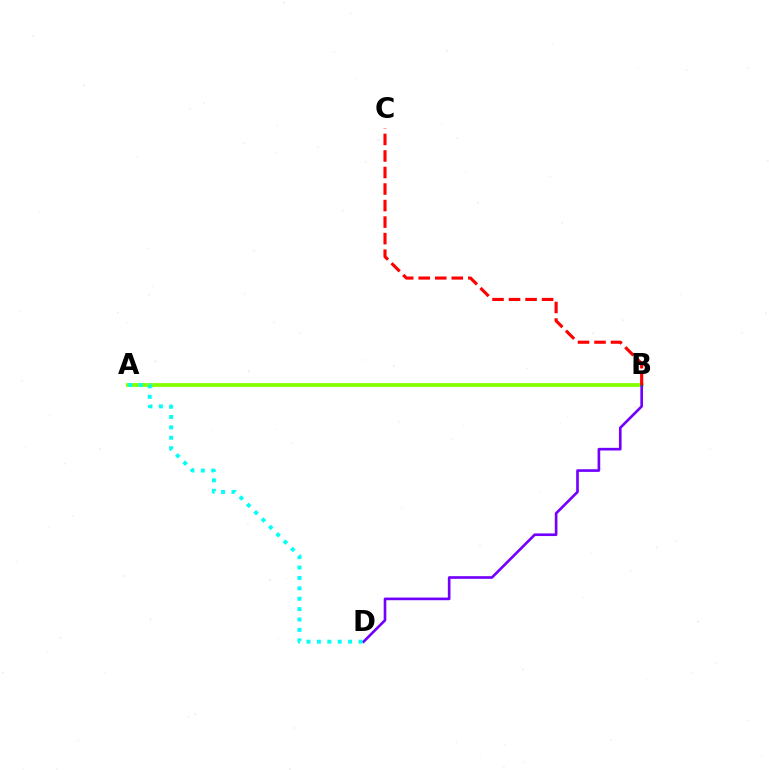{('A', 'B'): [{'color': '#84ff00', 'line_style': 'solid', 'thickness': 2.73}], ('B', 'D'): [{'color': '#7200ff', 'line_style': 'solid', 'thickness': 1.91}], ('B', 'C'): [{'color': '#ff0000', 'line_style': 'dashed', 'thickness': 2.25}], ('A', 'D'): [{'color': '#00fff6', 'line_style': 'dotted', 'thickness': 2.83}]}